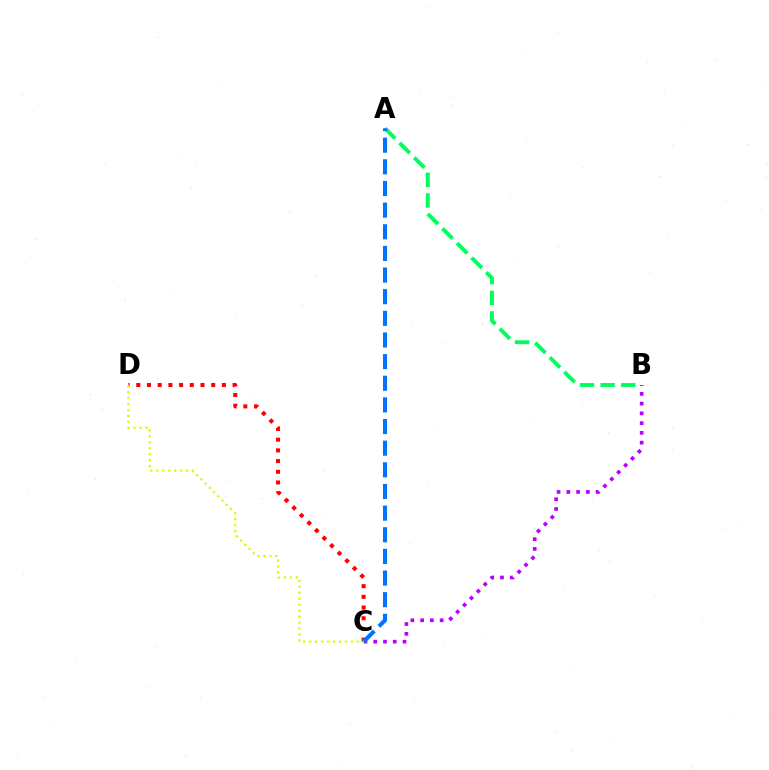{('B', 'C'): [{'color': '#b900ff', 'line_style': 'dotted', 'thickness': 2.65}], ('C', 'D'): [{'color': '#ff0000', 'line_style': 'dotted', 'thickness': 2.91}, {'color': '#d1ff00', 'line_style': 'dotted', 'thickness': 1.62}], ('A', 'B'): [{'color': '#00ff5c', 'line_style': 'dashed', 'thickness': 2.81}], ('A', 'C'): [{'color': '#0074ff', 'line_style': 'dashed', 'thickness': 2.94}]}